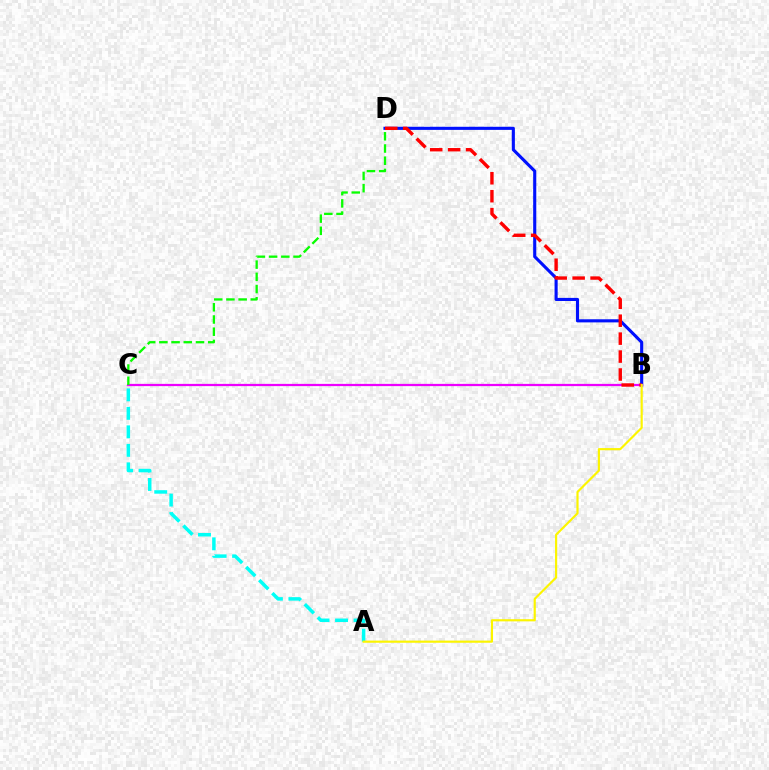{('B', 'D'): [{'color': '#0010ff', 'line_style': 'solid', 'thickness': 2.24}, {'color': '#ff0000', 'line_style': 'dashed', 'thickness': 2.44}], ('B', 'C'): [{'color': '#ee00ff', 'line_style': 'solid', 'thickness': 1.61}], ('A', 'C'): [{'color': '#00fff6', 'line_style': 'dashed', 'thickness': 2.51}], ('A', 'B'): [{'color': '#fcf500', 'line_style': 'solid', 'thickness': 1.56}], ('C', 'D'): [{'color': '#08ff00', 'line_style': 'dashed', 'thickness': 1.66}]}